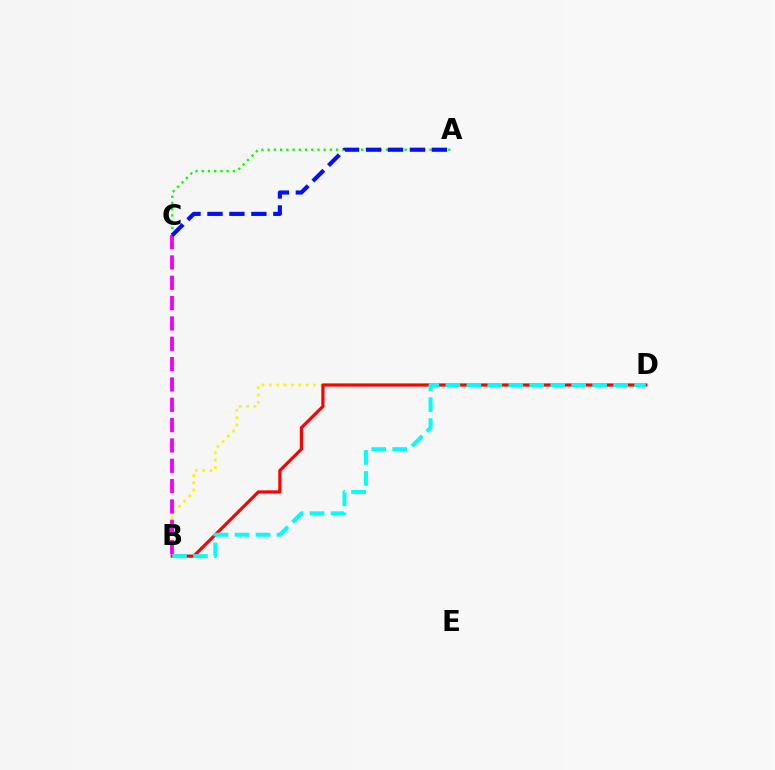{('A', 'C'): [{'color': '#08ff00', 'line_style': 'dotted', 'thickness': 1.69}, {'color': '#0010ff', 'line_style': 'dashed', 'thickness': 2.98}], ('B', 'D'): [{'color': '#fcf500', 'line_style': 'dotted', 'thickness': 2.0}, {'color': '#ff0000', 'line_style': 'solid', 'thickness': 2.29}, {'color': '#00fff6', 'line_style': 'dashed', 'thickness': 2.85}], ('B', 'C'): [{'color': '#ee00ff', 'line_style': 'dashed', 'thickness': 2.76}]}